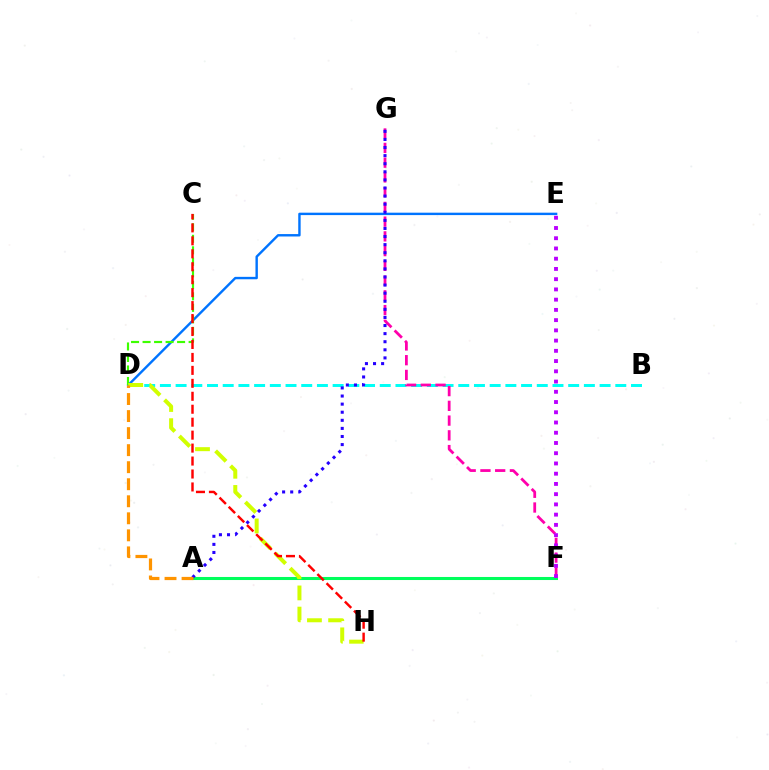{('B', 'D'): [{'color': '#00fff6', 'line_style': 'dashed', 'thickness': 2.13}], ('F', 'G'): [{'color': '#ff00ac', 'line_style': 'dashed', 'thickness': 2.0}], ('A', 'F'): [{'color': '#00ff5c', 'line_style': 'solid', 'thickness': 2.2}], ('D', 'E'): [{'color': '#0074ff', 'line_style': 'solid', 'thickness': 1.74}], ('C', 'D'): [{'color': '#3dff00', 'line_style': 'dashed', 'thickness': 1.56}], ('D', 'H'): [{'color': '#d1ff00', 'line_style': 'dashed', 'thickness': 2.88}], ('A', 'G'): [{'color': '#2500ff', 'line_style': 'dotted', 'thickness': 2.2}], ('A', 'D'): [{'color': '#ff9400', 'line_style': 'dashed', 'thickness': 2.31}], ('E', 'F'): [{'color': '#b900ff', 'line_style': 'dotted', 'thickness': 2.78}], ('C', 'H'): [{'color': '#ff0000', 'line_style': 'dashed', 'thickness': 1.76}]}